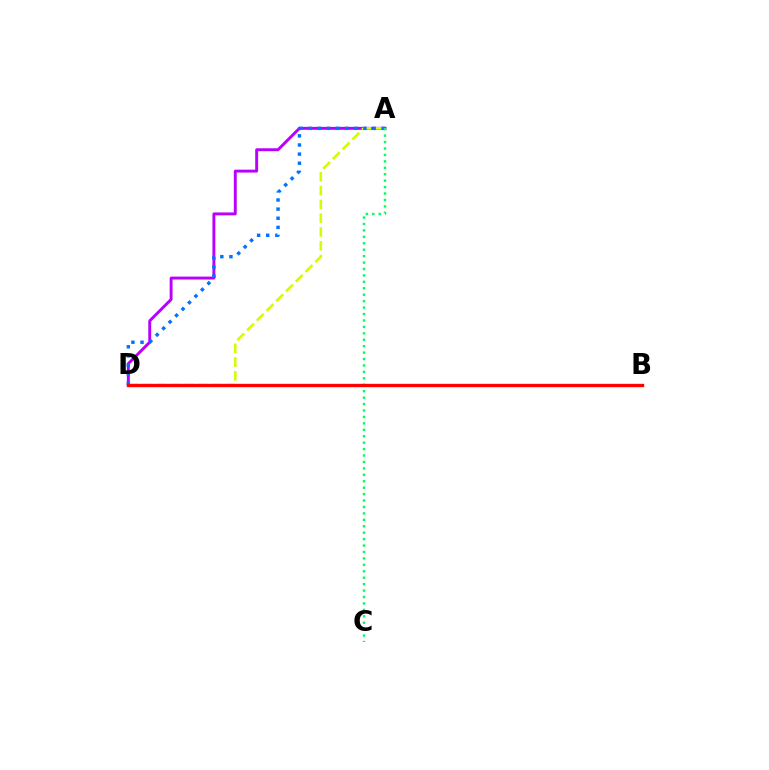{('A', 'D'): [{'color': '#b900ff', 'line_style': 'solid', 'thickness': 2.1}, {'color': '#d1ff00', 'line_style': 'dashed', 'thickness': 1.87}, {'color': '#0074ff', 'line_style': 'dotted', 'thickness': 2.48}], ('A', 'C'): [{'color': '#00ff5c', 'line_style': 'dotted', 'thickness': 1.75}], ('B', 'D'): [{'color': '#ff0000', 'line_style': 'solid', 'thickness': 2.41}]}